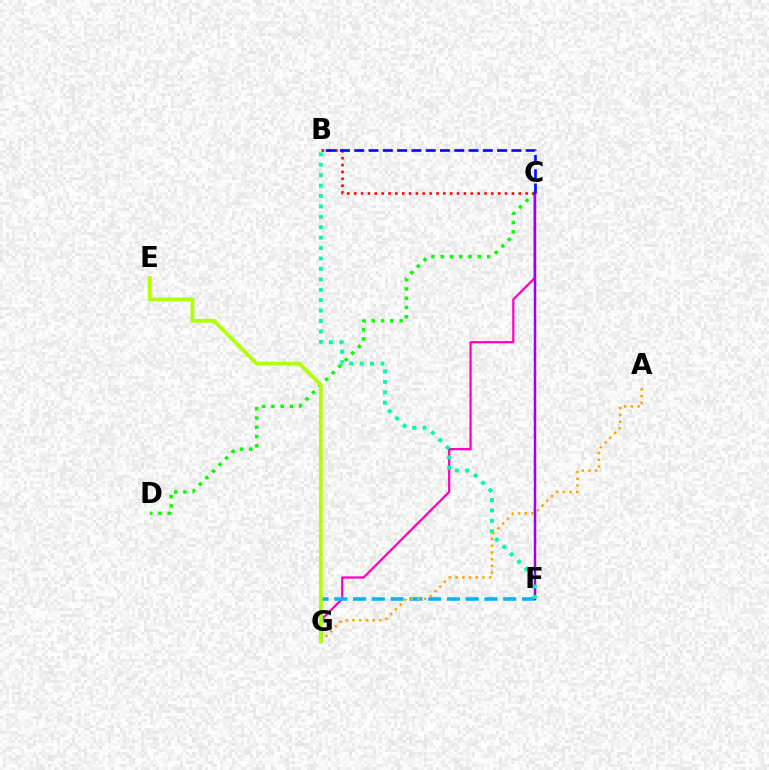{('C', 'G'): [{'color': '#ff00bd', 'line_style': 'solid', 'thickness': 1.6}], ('C', 'D'): [{'color': '#08ff00', 'line_style': 'dotted', 'thickness': 2.52}], ('F', 'G'): [{'color': '#00b5ff', 'line_style': 'dashed', 'thickness': 2.55}], ('B', 'C'): [{'color': '#ff0000', 'line_style': 'dotted', 'thickness': 1.86}, {'color': '#0010ff', 'line_style': 'dashed', 'thickness': 1.94}], ('C', 'F'): [{'color': '#9b00ff', 'line_style': 'solid', 'thickness': 1.78}], ('B', 'F'): [{'color': '#00ff9d', 'line_style': 'dotted', 'thickness': 2.83}], ('A', 'G'): [{'color': '#ffa500', 'line_style': 'dotted', 'thickness': 1.82}], ('E', 'G'): [{'color': '#b3ff00', 'line_style': 'solid', 'thickness': 2.74}]}